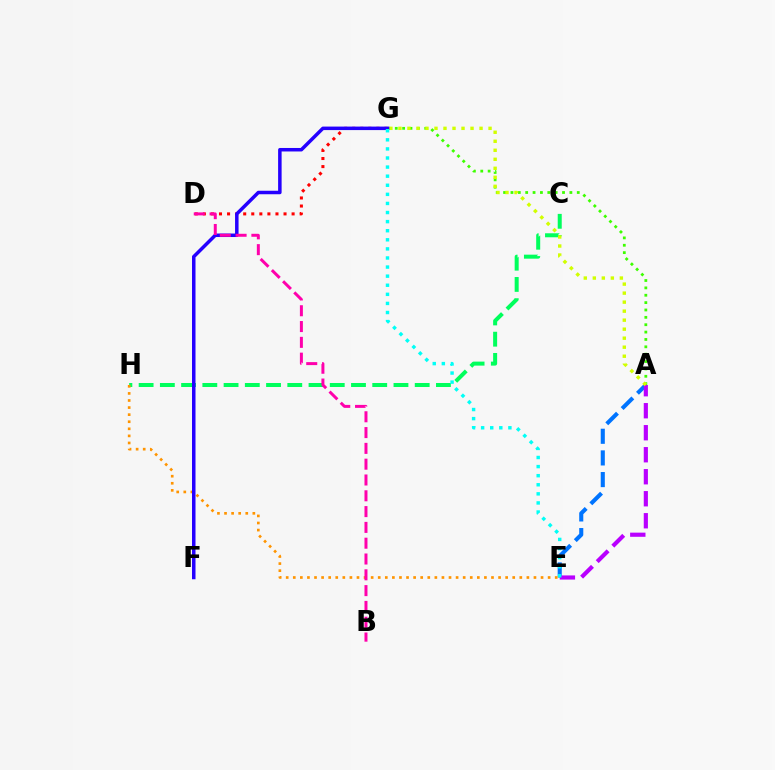{('C', 'H'): [{'color': '#00ff5c', 'line_style': 'dashed', 'thickness': 2.89}], ('A', 'G'): [{'color': '#3dff00', 'line_style': 'dotted', 'thickness': 2.0}, {'color': '#d1ff00', 'line_style': 'dotted', 'thickness': 2.45}], ('D', 'G'): [{'color': '#ff0000', 'line_style': 'dotted', 'thickness': 2.19}], ('A', 'E'): [{'color': '#0074ff', 'line_style': 'dashed', 'thickness': 2.94}, {'color': '#b900ff', 'line_style': 'dashed', 'thickness': 2.99}], ('E', 'H'): [{'color': '#ff9400', 'line_style': 'dotted', 'thickness': 1.92}], ('F', 'G'): [{'color': '#2500ff', 'line_style': 'solid', 'thickness': 2.52}], ('B', 'D'): [{'color': '#ff00ac', 'line_style': 'dashed', 'thickness': 2.15}], ('E', 'G'): [{'color': '#00fff6', 'line_style': 'dotted', 'thickness': 2.47}]}